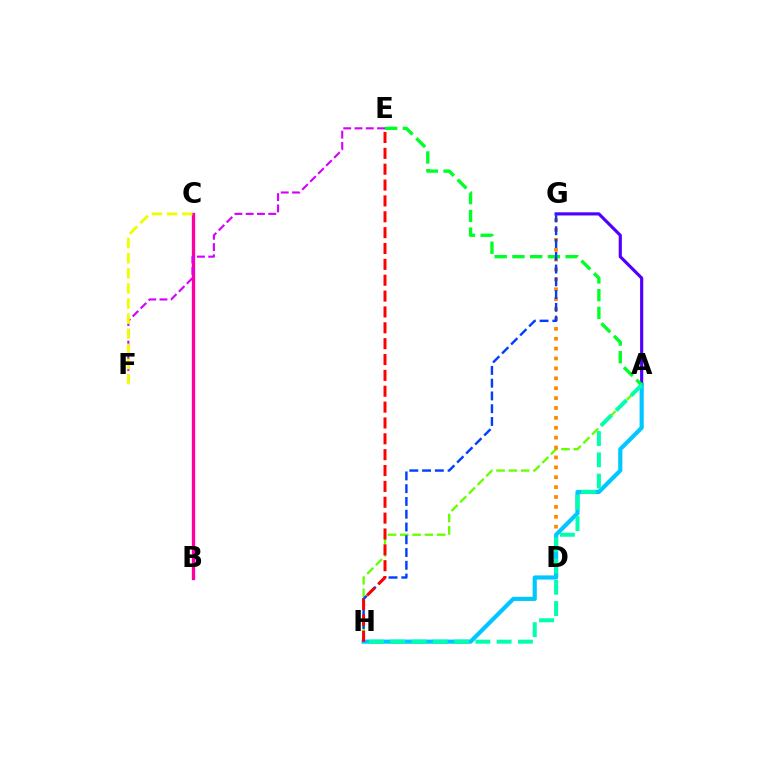{('A', 'H'): [{'color': '#66ff00', 'line_style': 'dashed', 'thickness': 1.67}, {'color': '#00c7ff', 'line_style': 'solid', 'thickness': 2.99}, {'color': '#00ffaf', 'line_style': 'dashed', 'thickness': 2.89}], ('D', 'G'): [{'color': '#ff8800', 'line_style': 'dotted', 'thickness': 2.69}], ('B', 'C'): [{'color': '#ff00a0', 'line_style': 'solid', 'thickness': 2.4}], ('E', 'F'): [{'color': '#d600ff', 'line_style': 'dashed', 'thickness': 1.53}], ('A', 'G'): [{'color': '#4f00ff', 'line_style': 'solid', 'thickness': 2.27}], ('C', 'F'): [{'color': '#eeff00', 'line_style': 'dashed', 'thickness': 2.05}], ('A', 'E'): [{'color': '#00ff27', 'line_style': 'dashed', 'thickness': 2.41}], ('G', 'H'): [{'color': '#003fff', 'line_style': 'dashed', 'thickness': 1.73}], ('E', 'H'): [{'color': '#ff0000', 'line_style': 'dashed', 'thickness': 2.15}]}